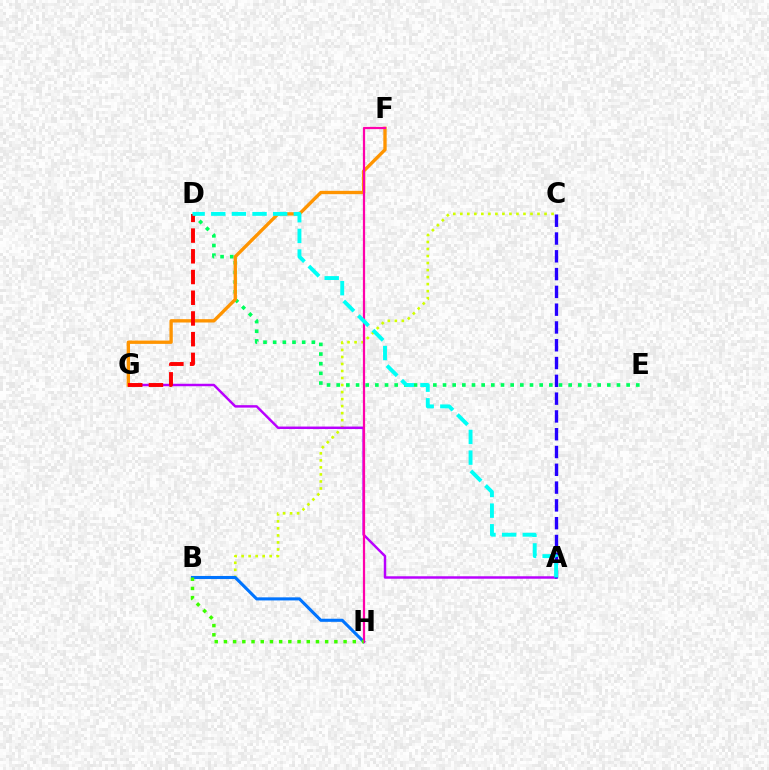{('B', 'C'): [{'color': '#d1ff00', 'line_style': 'dotted', 'thickness': 1.91}], ('D', 'E'): [{'color': '#00ff5c', 'line_style': 'dotted', 'thickness': 2.63}], ('A', 'G'): [{'color': '#b900ff', 'line_style': 'solid', 'thickness': 1.77}], ('B', 'H'): [{'color': '#0074ff', 'line_style': 'solid', 'thickness': 2.22}, {'color': '#3dff00', 'line_style': 'dotted', 'thickness': 2.5}], ('F', 'G'): [{'color': '#ff9400', 'line_style': 'solid', 'thickness': 2.4}], ('F', 'H'): [{'color': '#ff00ac', 'line_style': 'solid', 'thickness': 1.61}], ('A', 'C'): [{'color': '#2500ff', 'line_style': 'dashed', 'thickness': 2.42}], ('D', 'G'): [{'color': '#ff0000', 'line_style': 'dashed', 'thickness': 2.81}], ('A', 'D'): [{'color': '#00fff6', 'line_style': 'dashed', 'thickness': 2.8}]}